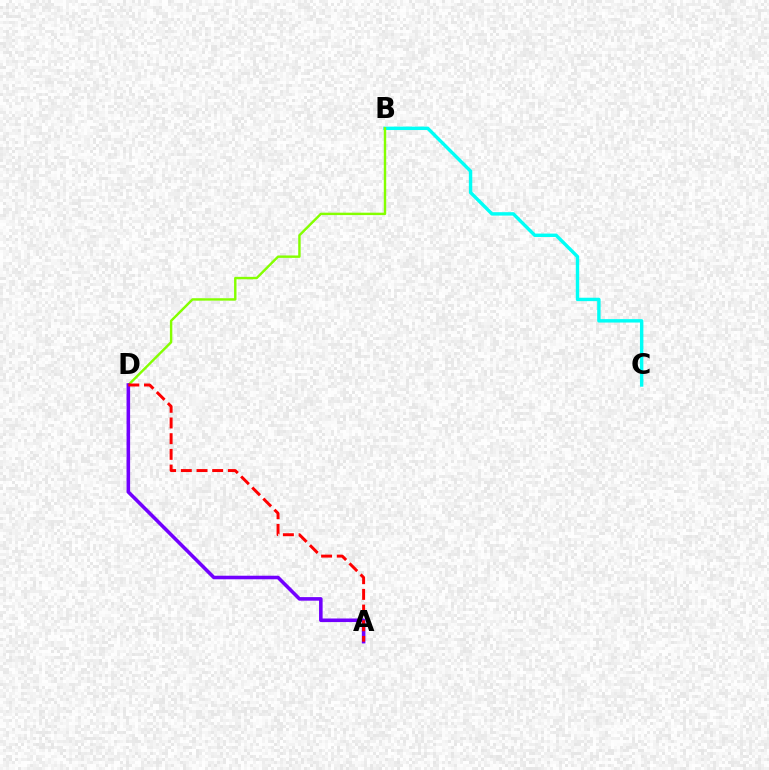{('B', 'C'): [{'color': '#00fff6', 'line_style': 'solid', 'thickness': 2.46}], ('B', 'D'): [{'color': '#84ff00', 'line_style': 'solid', 'thickness': 1.74}], ('A', 'D'): [{'color': '#7200ff', 'line_style': 'solid', 'thickness': 2.56}, {'color': '#ff0000', 'line_style': 'dashed', 'thickness': 2.13}]}